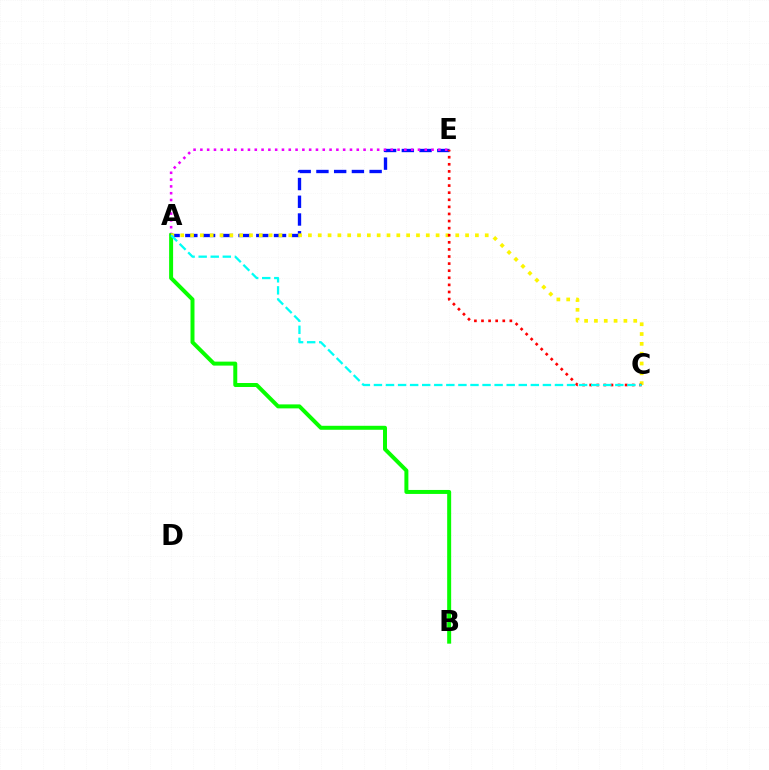{('A', 'E'): [{'color': '#0010ff', 'line_style': 'dashed', 'thickness': 2.41}, {'color': '#ee00ff', 'line_style': 'dotted', 'thickness': 1.85}], ('A', 'B'): [{'color': '#08ff00', 'line_style': 'solid', 'thickness': 2.87}], ('A', 'C'): [{'color': '#fcf500', 'line_style': 'dotted', 'thickness': 2.67}, {'color': '#00fff6', 'line_style': 'dashed', 'thickness': 1.64}], ('C', 'E'): [{'color': '#ff0000', 'line_style': 'dotted', 'thickness': 1.93}]}